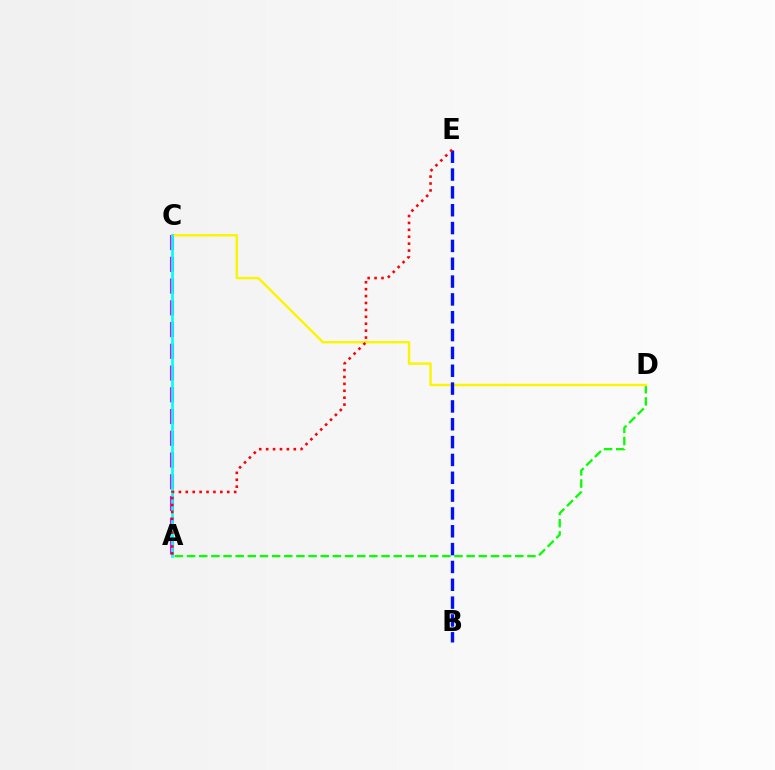{('A', 'C'): [{'color': '#ee00ff', 'line_style': 'dashed', 'thickness': 2.95}, {'color': '#00fff6', 'line_style': 'solid', 'thickness': 1.94}], ('A', 'D'): [{'color': '#08ff00', 'line_style': 'dashed', 'thickness': 1.65}], ('C', 'D'): [{'color': '#fcf500', 'line_style': 'solid', 'thickness': 1.75}], ('B', 'E'): [{'color': '#0010ff', 'line_style': 'dashed', 'thickness': 2.42}], ('A', 'E'): [{'color': '#ff0000', 'line_style': 'dotted', 'thickness': 1.88}]}